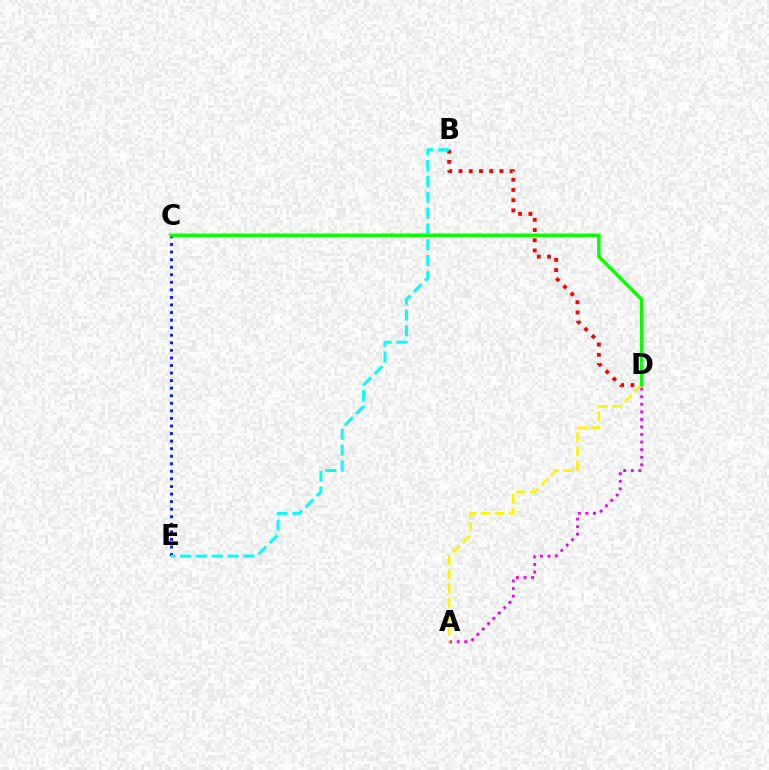{('B', 'D'): [{'color': '#ff0000', 'line_style': 'dotted', 'thickness': 2.78}], ('C', 'E'): [{'color': '#0010ff', 'line_style': 'dotted', 'thickness': 2.05}], ('A', 'D'): [{'color': '#ee00ff', 'line_style': 'dotted', 'thickness': 2.06}, {'color': '#fcf500', 'line_style': 'dashed', 'thickness': 1.92}], ('B', 'E'): [{'color': '#00fff6', 'line_style': 'dashed', 'thickness': 2.15}], ('C', 'D'): [{'color': '#08ff00', 'line_style': 'solid', 'thickness': 2.46}]}